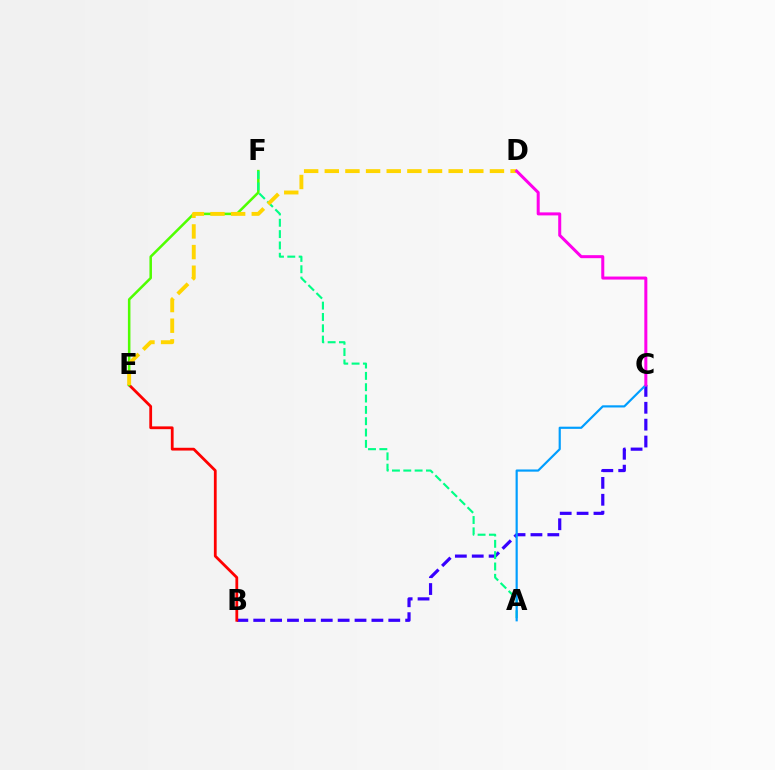{('B', 'C'): [{'color': '#3700ff', 'line_style': 'dashed', 'thickness': 2.29}], ('B', 'E'): [{'color': '#ff0000', 'line_style': 'solid', 'thickness': 2.0}], ('E', 'F'): [{'color': '#4fff00', 'line_style': 'solid', 'thickness': 1.82}], ('A', 'F'): [{'color': '#00ff86', 'line_style': 'dashed', 'thickness': 1.54}], ('A', 'C'): [{'color': '#009eff', 'line_style': 'solid', 'thickness': 1.57}], ('D', 'E'): [{'color': '#ffd500', 'line_style': 'dashed', 'thickness': 2.8}], ('C', 'D'): [{'color': '#ff00ed', 'line_style': 'solid', 'thickness': 2.17}]}